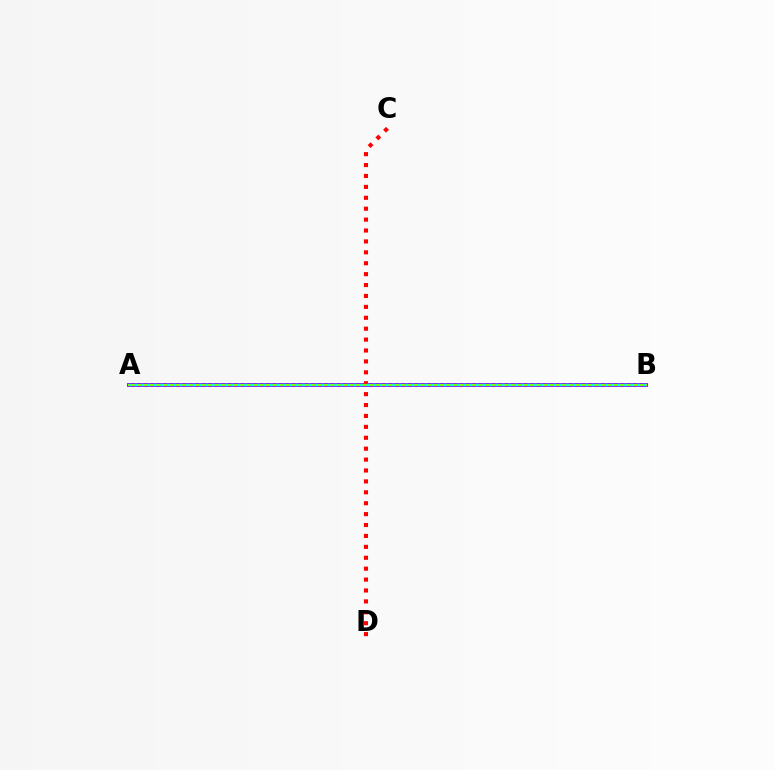{('A', 'B'): [{'color': '#7200ff', 'line_style': 'solid', 'thickness': 2.73}, {'color': '#84ff00', 'line_style': 'solid', 'thickness': 1.55}, {'color': '#00fff6', 'line_style': 'dotted', 'thickness': 1.75}], ('C', 'D'): [{'color': '#ff0000', 'line_style': 'dotted', 'thickness': 2.96}]}